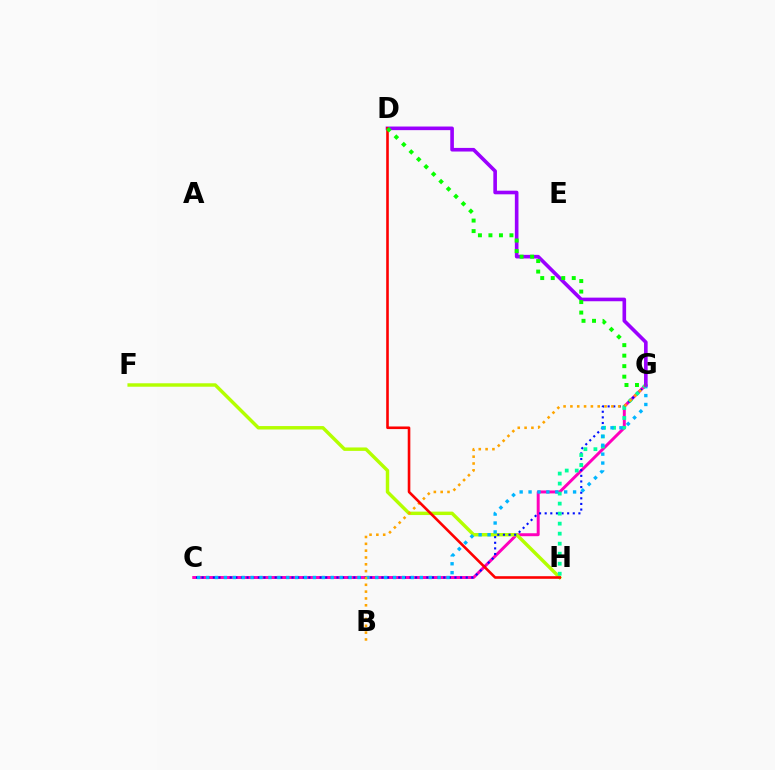{('C', 'G'): [{'color': '#ff00bd', 'line_style': 'solid', 'thickness': 2.13}, {'color': '#0010ff', 'line_style': 'dotted', 'thickness': 1.53}, {'color': '#00b5ff', 'line_style': 'dotted', 'thickness': 2.42}], ('F', 'H'): [{'color': '#b3ff00', 'line_style': 'solid', 'thickness': 2.47}], ('G', 'H'): [{'color': '#00ff9d', 'line_style': 'dotted', 'thickness': 2.72}], ('B', 'G'): [{'color': '#ffa500', 'line_style': 'dotted', 'thickness': 1.86}], ('D', 'G'): [{'color': '#9b00ff', 'line_style': 'solid', 'thickness': 2.61}, {'color': '#08ff00', 'line_style': 'dotted', 'thickness': 2.85}], ('D', 'H'): [{'color': '#ff0000', 'line_style': 'solid', 'thickness': 1.88}]}